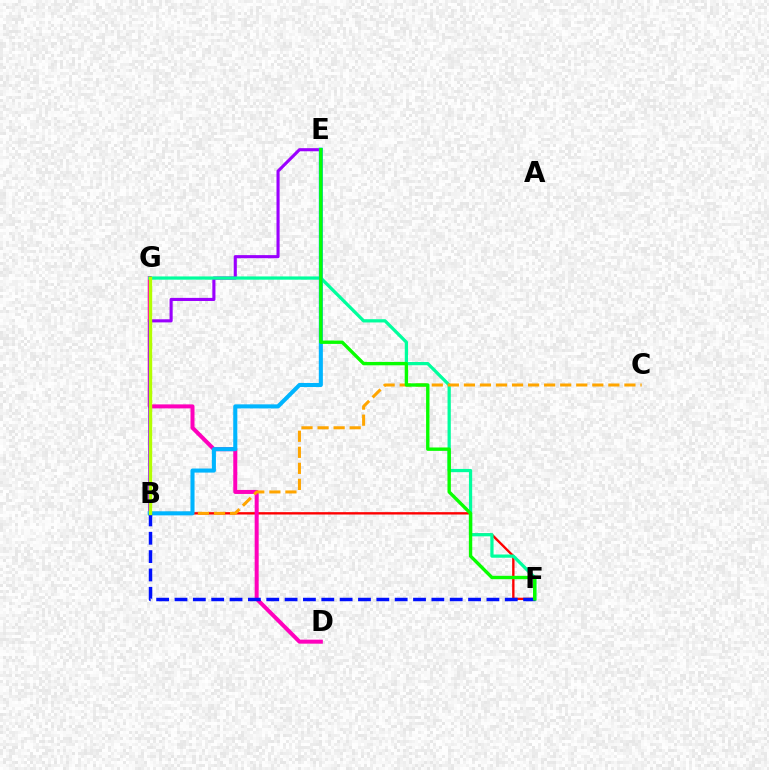{('B', 'F'): [{'color': '#ff0000', 'line_style': 'solid', 'thickness': 1.7}, {'color': '#0010ff', 'line_style': 'dashed', 'thickness': 2.49}], ('D', 'G'): [{'color': '#ff00bd', 'line_style': 'solid', 'thickness': 2.89}], ('B', 'E'): [{'color': '#9b00ff', 'line_style': 'solid', 'thickness': 2.24}, {'color': '#00b5ff', 'line_style': 'solid', 'thickness': 2.93}], ('F', 'G'): [{'color': '#00ff9d', 'line_style': 'solid', 'thickness': 2.33}], ('B', 'C'): [{'color': '#ffa500', 'line_style': 'dashed', 'thickness': 2.18}], ('E', 'F'): [{'color': '#08ff00', 'line_style': 'solid', 'thickness': 2.43}], ('B', 'G'): [{'color': '#b3ff00', 'line_style': 'solid', 'thickness': 2.44}]}